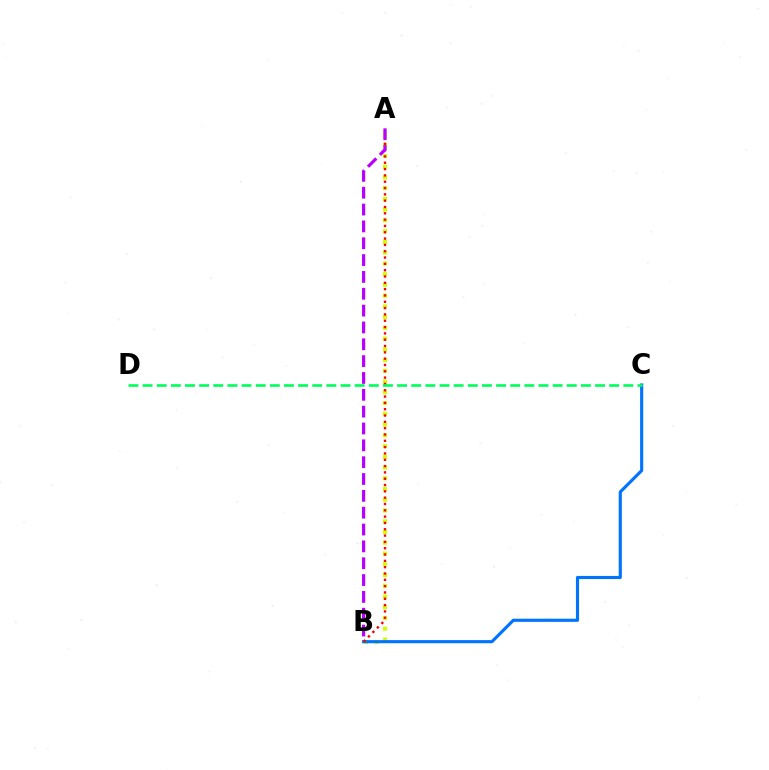{('A', 'B'): [{'color': '#d1ff00', 'line_style': 'dotted', 'thickness': 2.92}, {'color': '#ff0000', 'line_style': 'dotted', 'thickness': 1.72}, {'color': '#b900ff', 'line_style': 'dashed', 'thickness': 2.29}], ('B', 'C'): [{'color': '#0074ff', 'line_style': 'solid', 'thickness': 2.25}], ('C', 'D'): [{'color': '#00ff5c', 'line_style': 'dashed', 'thickness': 1.92}]}